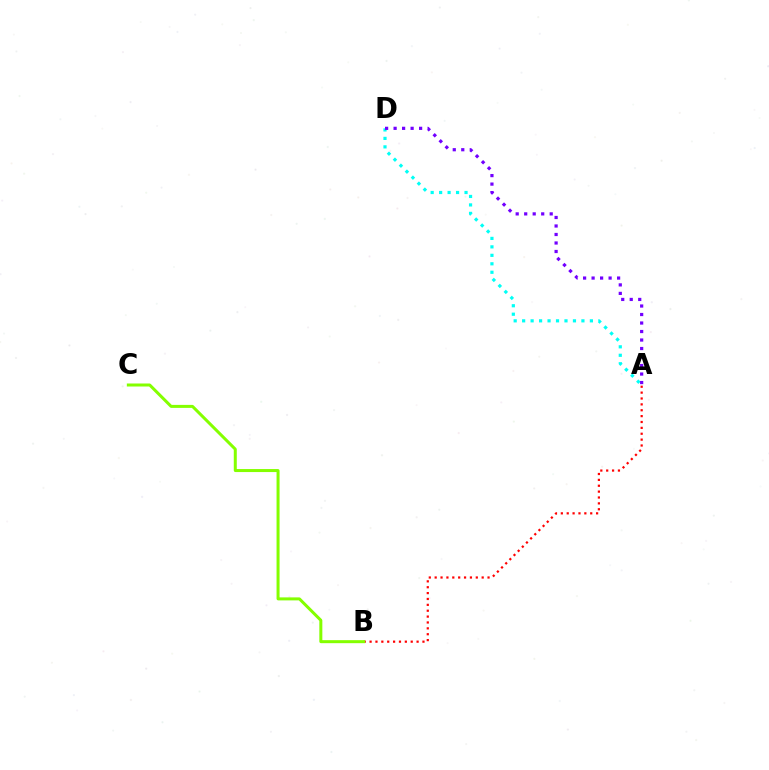{('A', 'B'): [{'color': '#ff0000', 'line_style': 'dotted', 'thickness': 1.6}], ('A', 'D'): [{'color': '#00fff6', 'line_style': 'dotted', 'thickness': 2.3}, {'color': '#7200ff', 'line_style': 'dotted', 'thickness': 2.31}], ('B', 'C'): [{'color': '#84ff00', 'line_style': 'solid', 'thickness': 2.16}]}